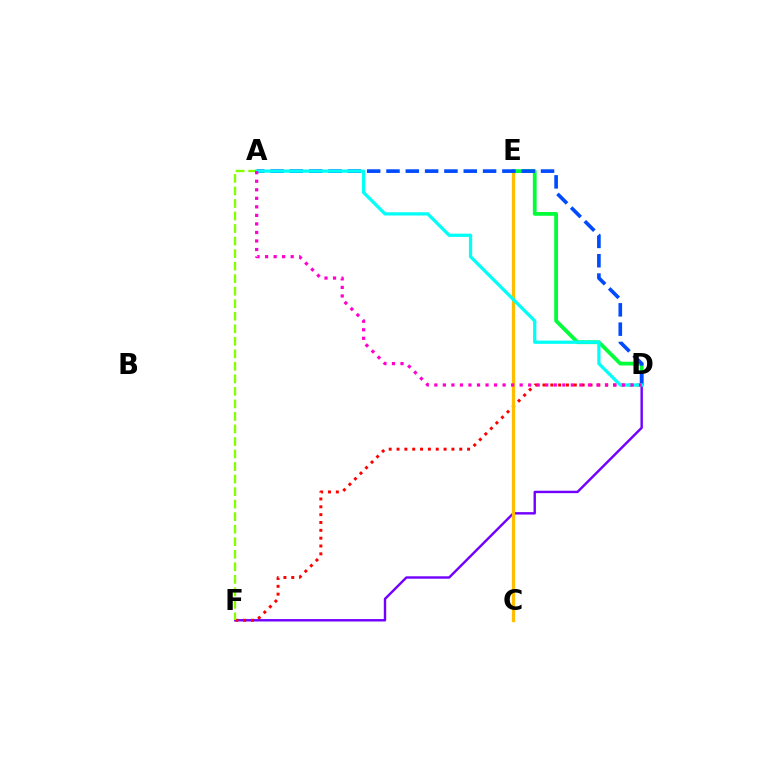{('D', 'E'): [{'color': '#00ff39', 'line_style': 'solid', 'thickness': 2.73}], ('D', 'F'): [{'color': '#7200ff', 'line_style': 'solid', 'thickness': 1.74}, {'color': '#ff0000', 'line_style': 'dotted', 'thickness': 2.13}], ('C', 'E'): [{'color': '#ffbd00', 'line_style': 'solid', 'thickness': 2.34}], ('A', 'F'): [{'color': '#84ff00', 'line_style': 'dashed', 'thickness': 1.7}], ('A', 'D'): [{'color': '#004bff', 'line_style': 'dashed', 'thickness': 2.62}, {'color': '#00fff6', 'line_style': 'solid', 'thickness': 2.34}, {'color': '#ff00cf', 'line_style': 'dotted', 'thickness': 2.32}]}